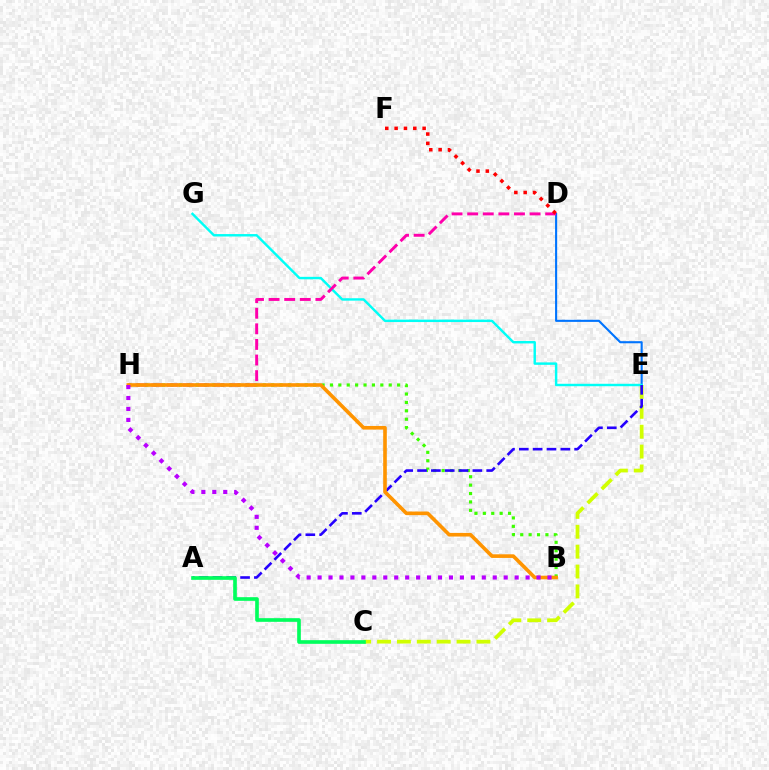{('C', 'E'): [{'color': '#d1ff00', 'line_style': 'dashed', 'thickness': 2.7}], ('D', 'E'): [{'color': '#0074ff', 'line_style': 'solid', 'thickness': 1.51}], ('B', 'H'): [{'color': '#3dff00', 'line_style': 'dotted', 'thickness': 2.28}, {'color': '#ff9400', 'line_style': 'solid', 'thickness': 2.61}, {'color': '#b900ff', 'line_style': 'dotted', 'thickness': 2.97}], ('E', 'G'): [{'color': '#00fff6', 'line_style': 'solid', 'thickness': 1.75}], ('D', 'H'): [{'color': '#ff00ac', 'line_style': 'dashed', 'thickness': 2.12}], ('A', 'E'): [{'color': '#2500ff', 'line_style': 'dashed', 'thickness': 1.88}], ('D', 'F'): [{'color': '#ff0000', 'line_style': 'dotted', 'thickness': 2.54}], ('A', 'C'): [{'color': '#00ff5c', 'line_style': 'solid', 'thickness': 2.63}]}